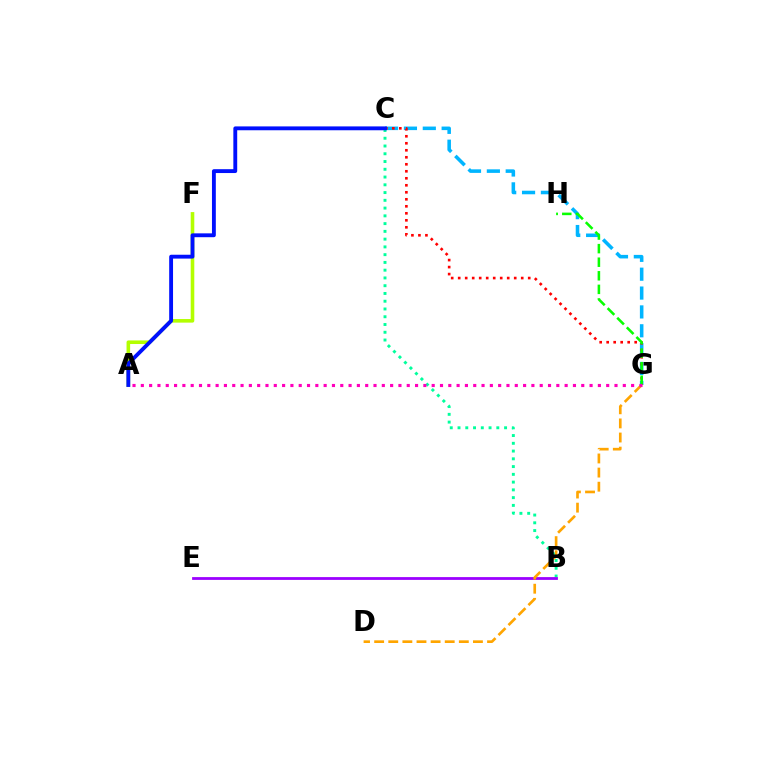{('B', 'C'): [{'color': '#00ff9d', 'line_style': 'dotted', 'thickness': 2.11}], ('C', 'G'): [{'color': '#00b5ff', 'line_style': 'dashed', 'thickness': 2.56}, {'color': '#ff0000', 'line_style': 'dotted', 'thickness': 1.9}], ('A', 'F'): [{'color': '#b3ff00', 'line_style': 'solid', 'thickness': 2.59}], ('G', 'H'): [{'color': '#08ff00', 'line_style': 'dashed', 'thickness': 1.84}], ('B', 'E'): [{'color': '#9b00ff', 'line_style': 'solid', 'thickness': 2.01}], ('A', 'C'): [{'color': '#0010ff', 'line_style': 'solid', 'thickness': 2.77}], ('D', 'G'): [{'color': '#ffa500', 'line_style': 'dashed', 'thickness': 1.92}], ('A', 'G'): [{'color': '#ff00bd', 'line_style': 'dotted', 'thickness': 2.26}]}